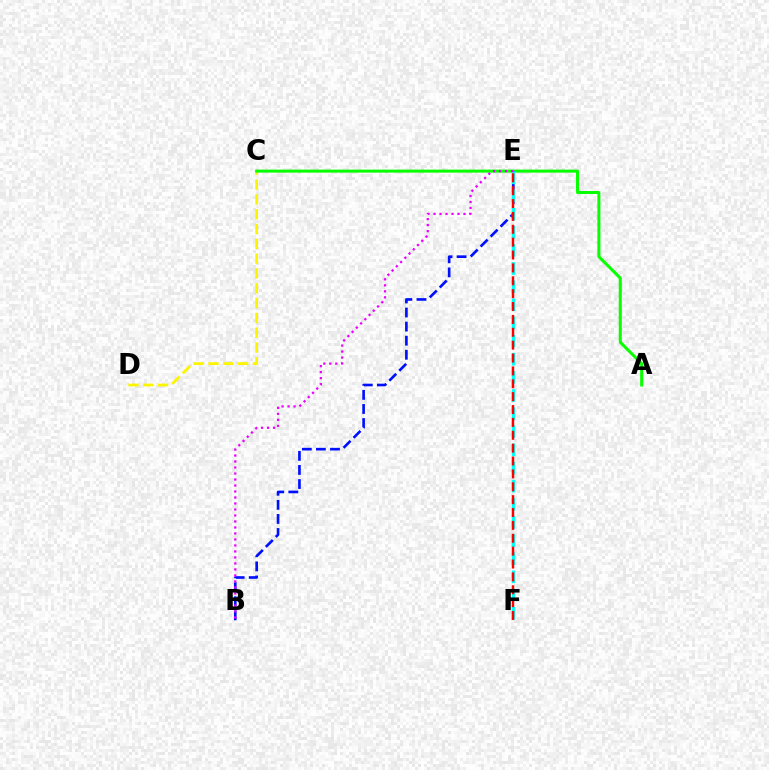{('C', 'D'): [{'color': '#fcf500', 'line_style': 'dashed', 'thickness': 2.01}], ('A', 'C'): [{'color': '#08ff00', 'line_style': 'solid', 'thickness': 2.17}], ('B', 'E'): [{'color': '#0010ff', 'line_style': 'dashed', 'thickness': 1.91}, {'color': '#ee00ff', 'line_style': 'dotted', 'thickness': 1.63}], ('E', 'F'): [{'color': '#00fff6', 'line_style': 'dashed', 'thickness': 2.46}, {'color': '#ff0000', 'line_style': 'dashed', 'thickness': 1.75}]}